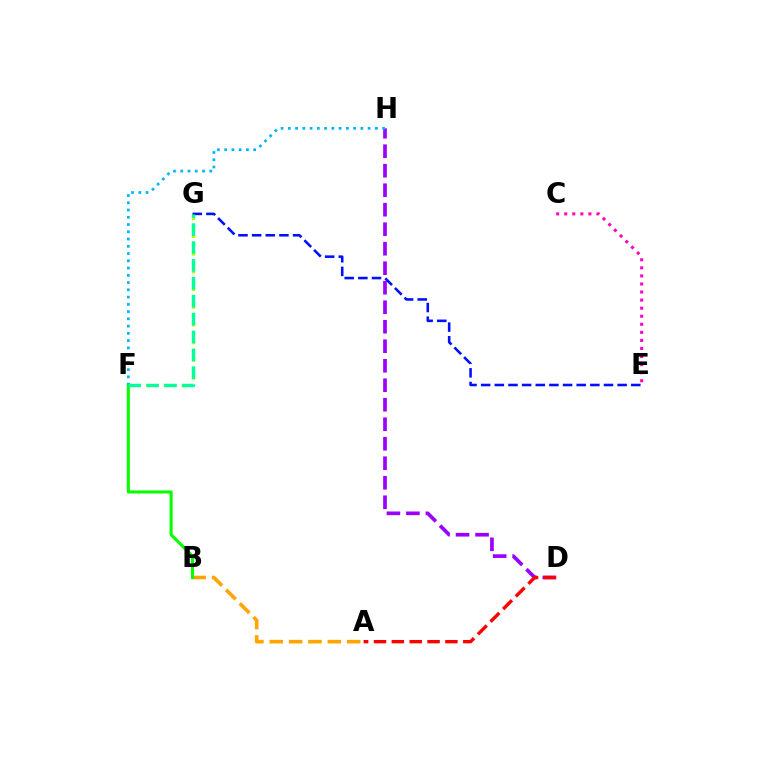{('D', 'H'): [{'color': '#9b00ff', 'line_style': 'dashed', 'thickness': 2.65}], ('F', 'G'): [{'color': '#b3ff00', 'line_style': 'dotted', 'thickness': 2.41}, {'color': '#00ff9d', 'line_style': 'dashed', 'thickness': 2.43}], ('A', 'D'): [{'color': '#ff0000', 'line_style': 'dashed', 'thickness': 2.43}], ('E', 'G'): [{'color': '#0010ff', 'line_style': 'dashed', 'thickness': 1.85}], ('A', 'B'): [{'color': '#ffa500', 'line_style': 'dashed', 'thickness': 2.63}], ('C', 'E'): [{'color': '#ff00bd', 'line_style': 'dotted', 'thickness': 2.19}], ('B', 'F'): [{'color': '#08ff00', 'line_style': 'solid', 'thickness': 2.22}], ('F', 'H'): [{'color': '#00b5ff', 'line_style': 'dotted', 'thickness': 1.97}]}